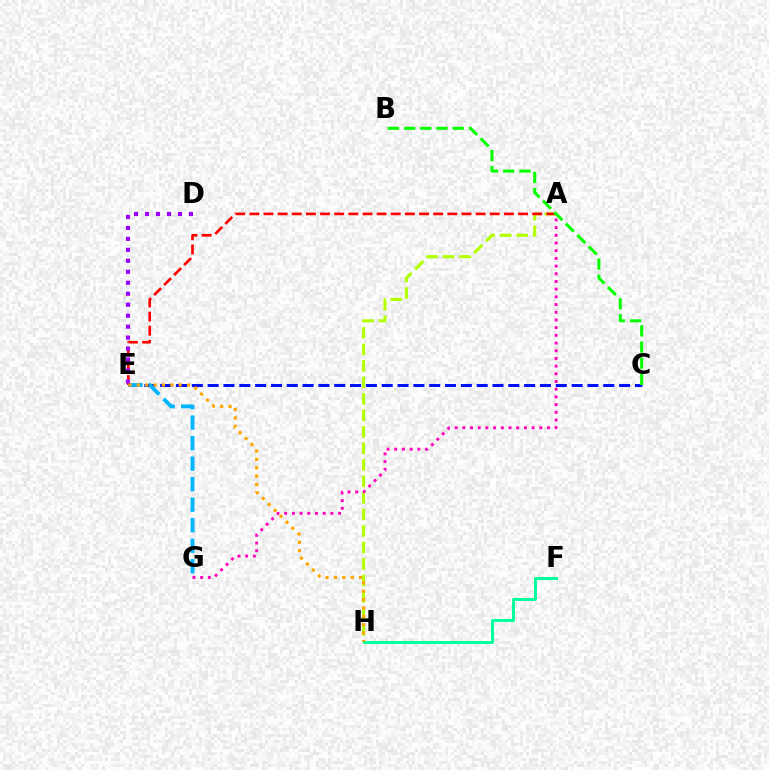{('C', 'E'): [{'color': '#0010ff', 'line_style': 'dashed', 'thickness': 2.15}], ('A', 'H'): [{'color': '#b3ff00', 'line_style': 'dashed', 'thickness': 2.24}], ('E', 'G'): [{'color': '#00b5ff', 'line_style': 'dashed', 'thickness': 2.79}], ('A', 'E'): [{'color': '#ff0000', 'line_style': 'dashed', 'thickness': 1.92}], ('D', 'E'): [{'color': '#9b00ff', 'line_style': 'dotted', 'thickness': 2.98}], ('B', 'C'): [{'color': '#08ff00', 'line_style': 'dashed', 'thickness': 2.2}], ('F', 'H'): [{'color': '#00ff9d', 'line_style': 'solid', 'thickness': 2.12}], ('A', 'G'): [{'color': '#ff00bd', 'line_style': 'dotted', 'thickness': 2.09}], ('E', 'H'): [{'color': '#ffa500', 'line_style': 'dotted', 'thickness': 2.28}]}